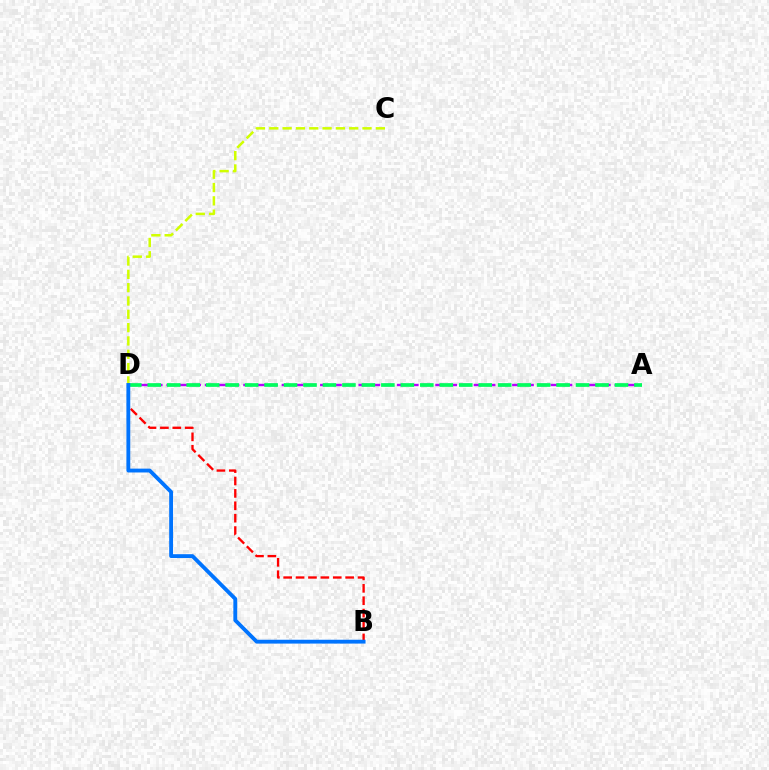{('A', 'D'): [{'color': '#b900ff', 'line_style': 'dashed', 'thickness': 1.74}, {'color': '#00ff5c', 'line_style': 'dashed', 'thickness': 2.64}], ('C', 'D'): [{'color': '#d1ff00', 'line_style': 'dashed', 'thickness': 1.81}], ('B', 'D'): [{'color': '#ff0000', 'line_style': 'dashed', 'thickness': 1.68}, {'color': '#0074ff', 'line_style': 'solid', 'thickness': 2.77}]}